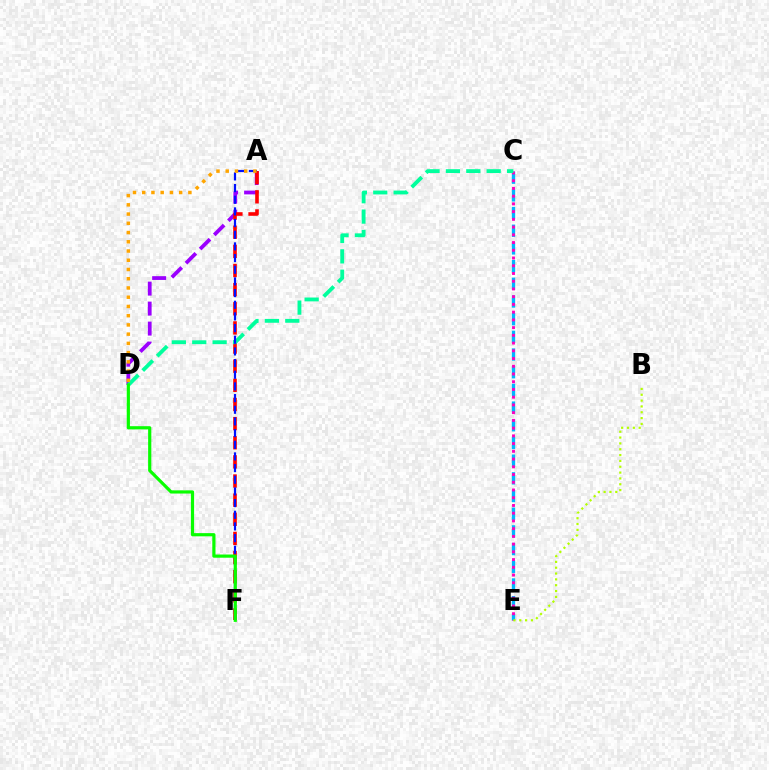{('A', 'D'): [{'color': '#9b00ff', 'line_style': 'dashed', 'thickness': 2.72}, {'color': '#ffa500', 'line_style': 'dotted', 'thickness': 2.51}], ('C', 'E'): [{'color': '#00b5ff', 'line_style': 'dashed', 'thickness': 2.4}, {'color': '#ff00bd', 'line_style': 'dotted', 'thickness': 2.1}], ('A', 'F'): [{'color': '#ff0000', 'line_style': 'dashed', 'thickness': 2.6}, {'color': '#0010ff', 'line_style': 'dashed', 'thickness': 1.59}], ('C', 'D'): [{'color': '#00ff9d', 'line_style': 'dashed', 'thickness': 2.77}], ('D', 'F'): [{'color': '#08ff00', 'line_style': 'solid', 'thickness': 2.3}], ('B', 'E'): [{'color': '#b3ff00', 'line_style': 'dotted', 'thickness': 1.59}]}